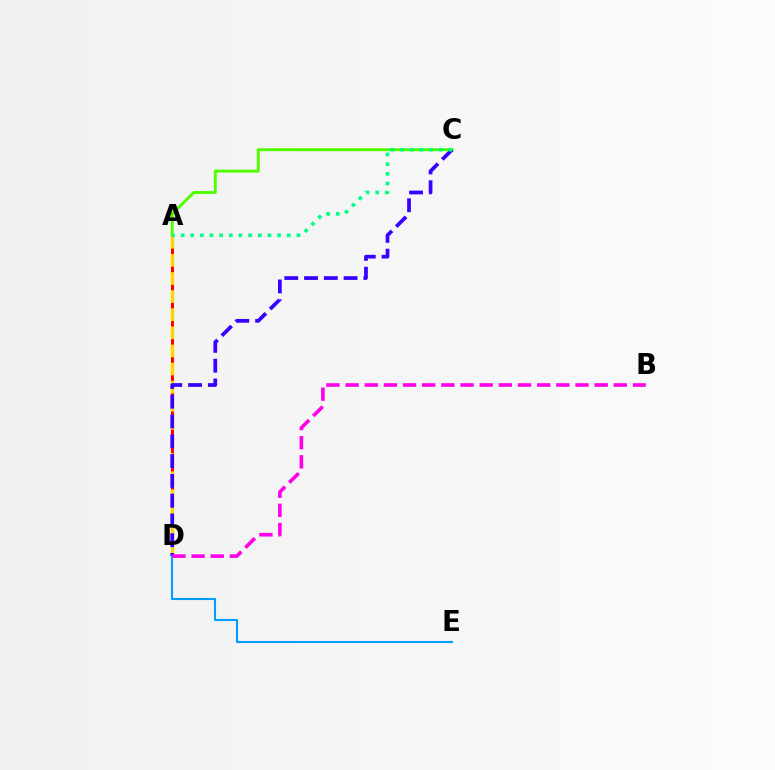{('A', 'D'): [{'color': '#ff0000', 'line_style': 'solid', 'thickness': 2.16}, {'color': '#ffd500', 'line_style': 'dashed', 'thickness': 2.46}], ('A', 'C'): [{'color': '#4fff00', 'line_style': 'solid', 'thickness': 2.11}, {'color': '#00ff86', 'line_style': 'dotted', 'thickness': 2.62}], ('C', 'D'): [{'color': '#3700ff', 'line_style': 'dashed', 'thickness': 2.69}], ('D', 'E'): [{'color': '#009eff', 'line_style': 'solid', 'thickness': 1.51}], ('B', 'D'): [{'color': '#ff00ed', 'line_style': 'dashed', 'thickness': 2.6}]}